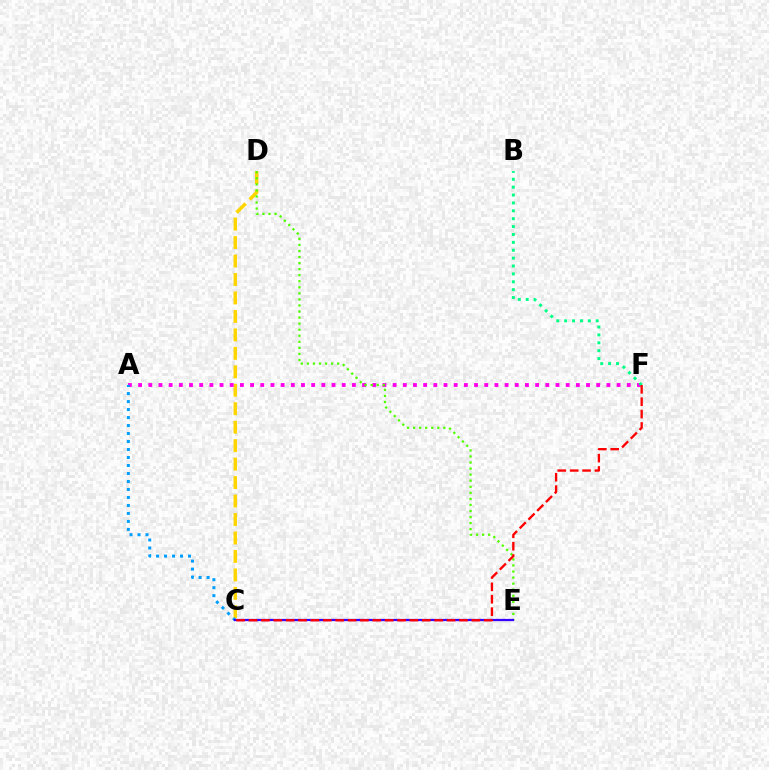{('C', 'D'): [{'color': '#ffd500', 'line_style': 'dashed', 'thickness': 2.51}], ('A', 'F'): [{'color': '#ff00ed', 'line_style': 'dotted', 'thickness': 2.77}], ('A', 'C'): [{'color': '#009eff', 'line_style': 'dotted', 'thickness': 2.17}], ('B', 'F'): [{'color': '#00ff86', 'line_style': 'dotted', 'thickness': 2.14}], ('D', 'E'): [{'color': '#4fff00', 'line_style': 'dotted', 'thickness': 1.64}], ('C', 'E'): [{'color': '#3700ff', 'line_style': 'solid', 'thickness': 1.61}], ('C', 'F'): [{'color': '#ff0000', 'line_style': 'dashed', 'thickness': 1.68}]}